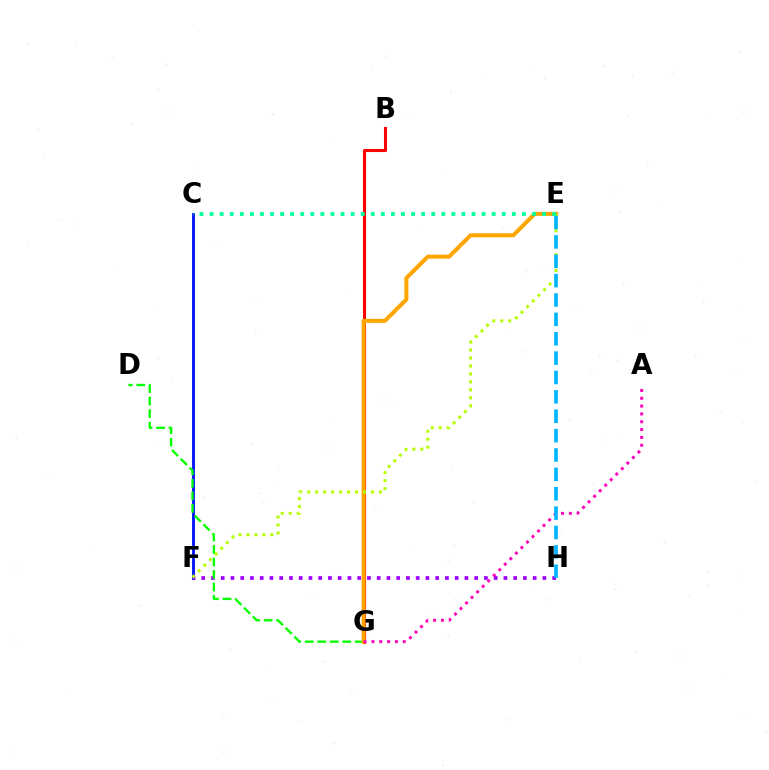{('C', 'F'): [{'color': '#0010ff', 'line_style': 'solid', 'thickness': 2.02}], ('F', 'H'): [{'color': '#9b00ff', 'line_style': 'dotted', 'thickness': 2.65}], ('D', 'G'): [{'color': '#08ff00', 'line_style': 'dashed', 'thickness': 1.7}], ('B', 'G'): [{'color': '#ff0000', 'line_style': 'solid', 'thickness': 2.2}], ('E', 'G'): [{'color': '#ffa500', 'line_style': 'solid', 'thickness': 2.89}], ('A', 'G'): [{'color': '#ff00bd', 'line_style': 'dotted', 'thickness': 2.13}], ('E', 'F'): [{'color': '#b3ff00', 'line_style': 'dotted', 'thickness': 2.16}], ('E', 'H'): [{'color': '#00b5ff', 'line_style': 'dashed', 'thickness': 2.63}], ('C', 'E'): [{'color': '#00ff9d', 'line_style': 'dotted', 'thickness': 2.74}]}